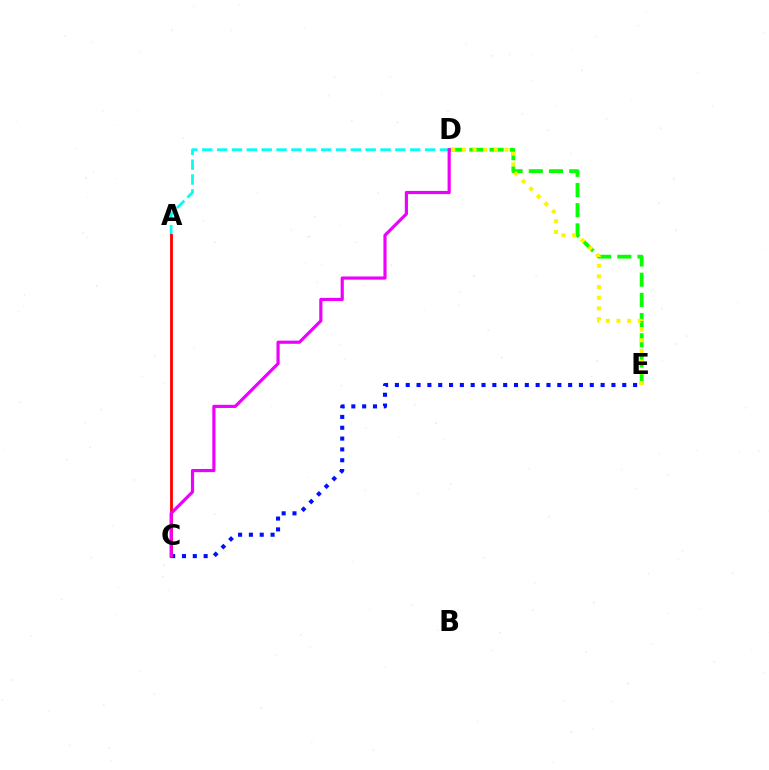{('C', 'E'): [{'color': '#0010ff', 'line_style': 'dotted', 'thickness': 2.94}], ('A', 'D'): [{'color': '#00fff6', 'line_style': 'dashed', 'thickness': 2.02}], ('A', 'C'): [{'color': '#ff0000', 'line_style': 'solid', 'thickness': 2.03}], ('D', 'E'): [{'color': '#08ff00', 'line_style': 'dashed', 'thickness': 2.74}, {'color': '#fcf500', 'line_style': 'dotted', 'thickness': 2.9}], ('C', 'D'): [{'color': '#ee00ff', 'line_style': 'solid', 'thickness': 2.28}]}